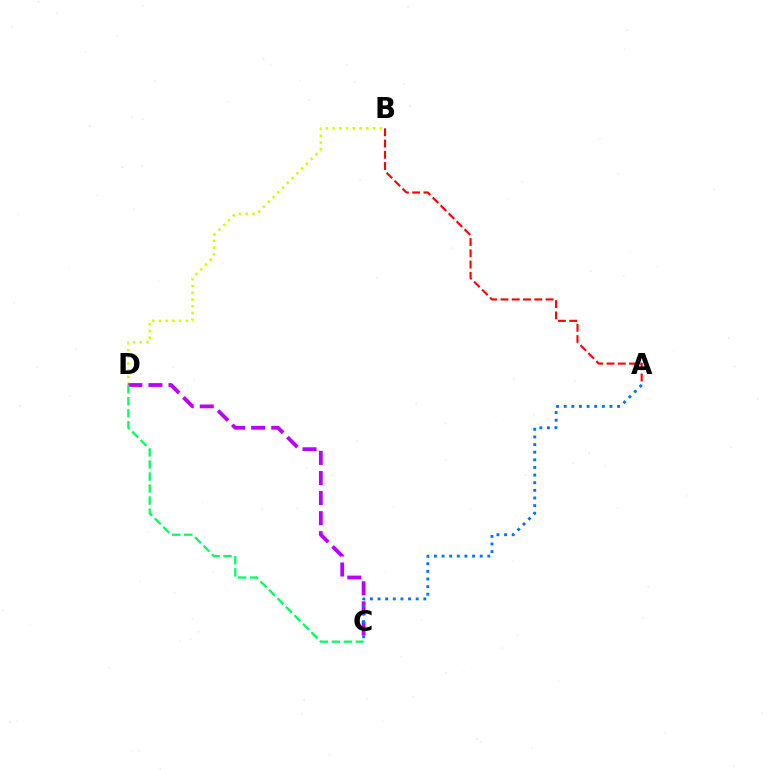{('B', 'D'): [{'color': '#d1ff00', 'line_style': 'dotted', 'thickness': 1.83}], ('C', 'D'): [{'color': '#b900ff', 'line_style': 'dashed', 'thickness': 2.73}, {'color': '#00ff5c', 'line_style': 'dashed', 'thickness': 1.63}], ('A', 'C'): [{'color': '#0074ff', 'line_style': 'dotted', 'thickness': 2.07}], ('A', 'B'): [{'color': '#ff0000', 'line_style': 'dashed', 'thickness': 1.53}]}